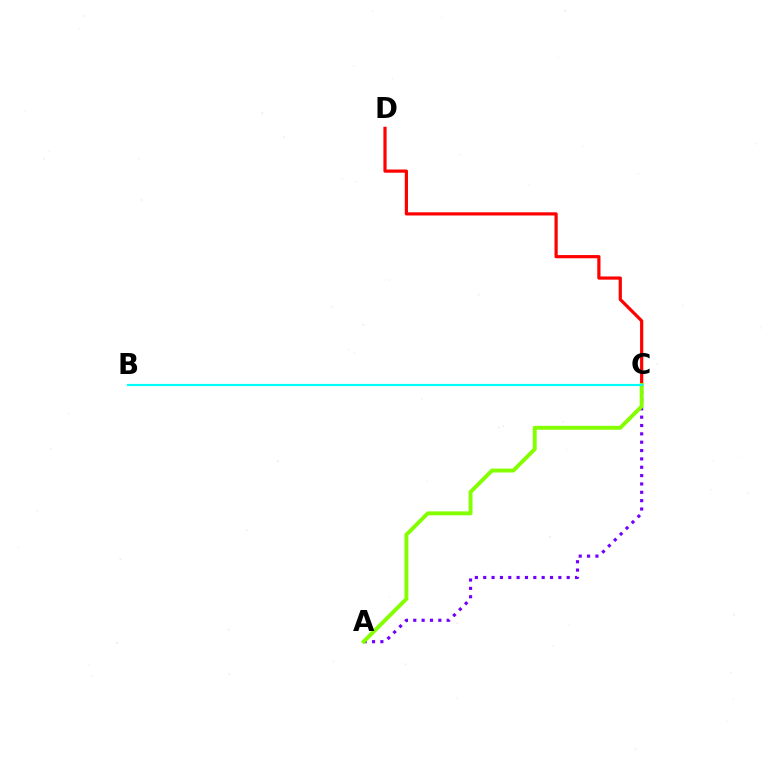{('A', 'C'): [{'color': '#7200ff', 'line_style': 'dotted', 'thickness': 2.27}, {'color': '#84ff00', 'line_style': 'solid', 'thickness': 2.82}], ('C', 'D'): [{'color': '#ff0000', 'line_style': 'solid', 'thickness': 2.3}], ('B', 'C'): [{'color': '#00fff6', 'line_style': 'solid', 'thickness': 1.54}]}